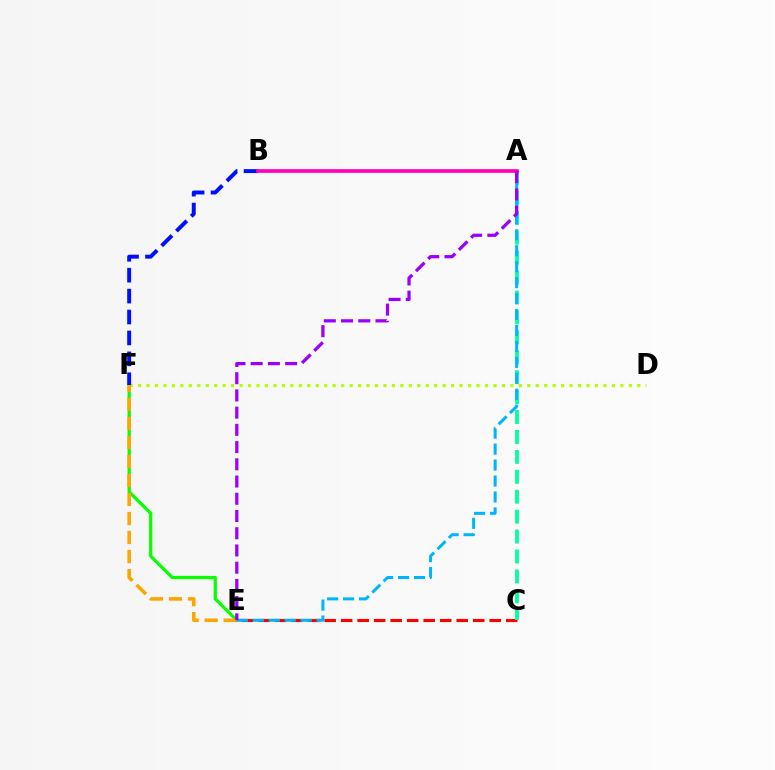{('D', 'F'): [{'color': '#b3ff00', 'line_style': 'dotted', 'thickness': 2.3}], ('E', 'F'): [{'color': '#08ff00', 'line_style': 'solid', 'thickness': 2.32}, {'color': '#ffa500', 'line_style': 'dashed', 'thickness': 2.58}], ('B', 'F'): [{'color': '#0010ff', 'line_style': 'dashed', 'thickness': 2.84}], ('C', 'E'): [{'color': '#ff0000', 'line_style': 'dashed', 'thickness': 2.24}], ('A', 'C'): [{'color': '#00ff9d', 'line_style': 'dashed', 'thickness': 2.71}], ('A', 'E'): [{'color': '#00b5ff', 'line_style': 'dashed', 'thickness': 2.17}, {'color': '#9b00ff', 'line_style': 'dashed', 'thickness': 2.34}], ('A', 'B'): [{'color': '#ff00bd', 'line_style': 'solid', 'thickness': 2.65}]}